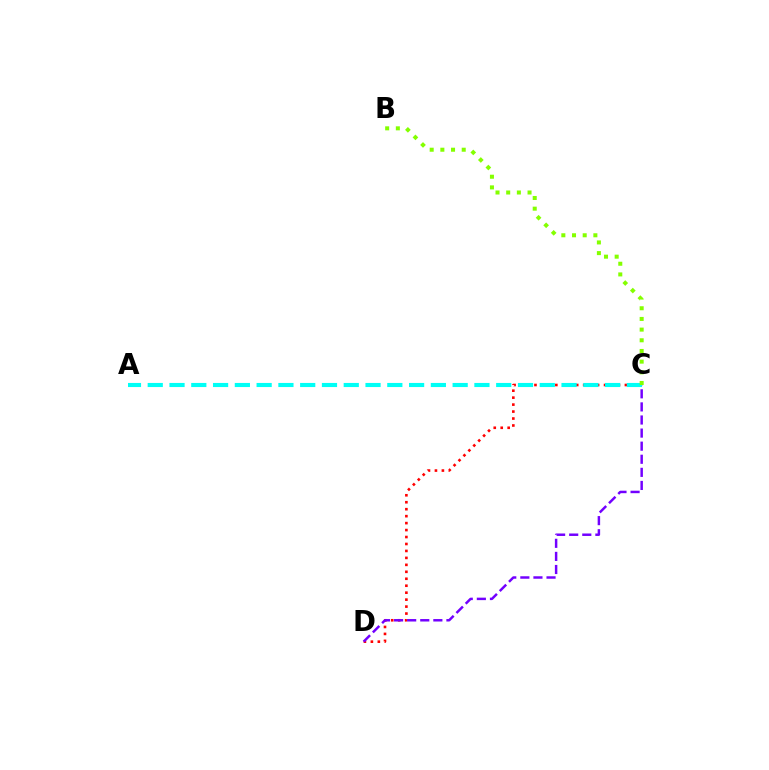{('C', 'D'): [{'color': '#ff0000', 'line_style': 'dotted', 'thickness': 1.89}, {'color': '#7200ff', 'line_style': 'dashed', 'thickness': 1.78}], ('A', 'C'): [{'color': '#00fff6', 'line_style': 'dashed', 'thickness': 2.96}], ('B', 'C'): [{'color': '#84ff00', 'line_style': 'dotted', 'thickness': 2.9}]}